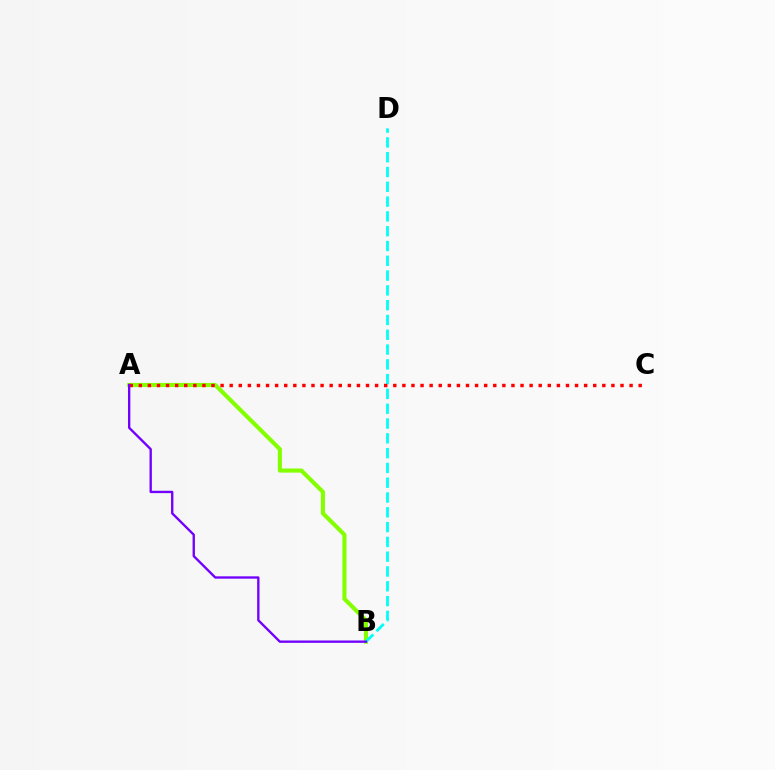{('A', 'B'): [{'color': '#84ff00', 'line_style': 'solid', 'thickness': 2.96}, {'color': '#7200ff', 'line_style': 'solid', 'thickness': 1.69}], ('B', 'D'): [{'color': '#00fff6', 'line_style': 'dashed', 'thickness': 2.01}], ('A', 'C'): [{'color': '#ff0000', 'line_style': 'dotted', 'thickness': 2.47}]}